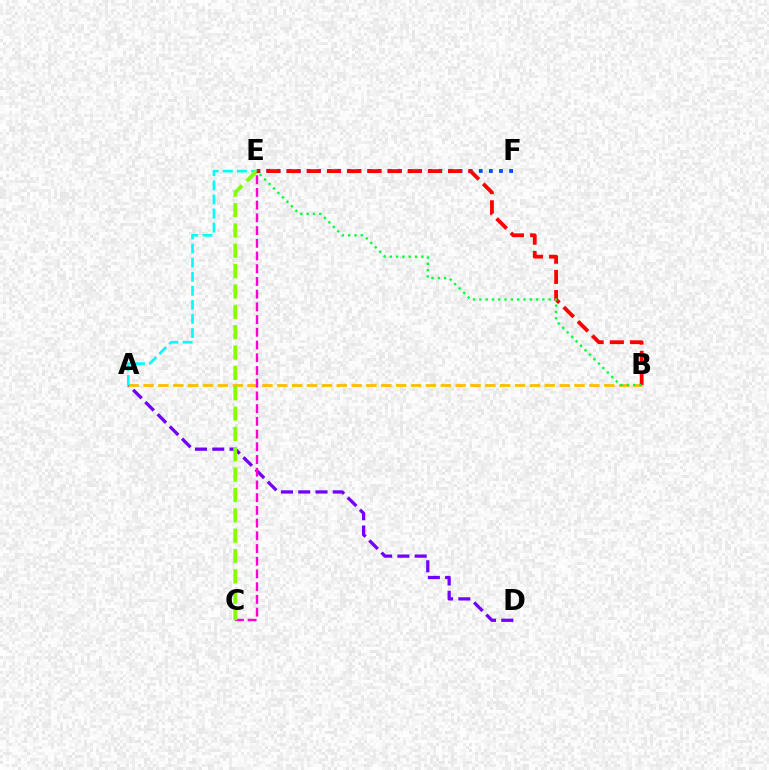{('A', 'D'): [{'color': '#7200ff', 'line_style': 'dashed', 'thickness': 2.35}], ('A', 'B'): [{'color': '#ffbd00', 'line_style': 'dashed', 'thickness': 2.02}], ('A', 'E'): [{'color': '#00fff6', 'line_style': 'dashed', 'thickness': 1.91}], ('C', 'E'): [{'color': '#ff00cf', 'line_style': 'dashed', 'thickness': 1.73}, {'color': '#84ff00', 'line_style': 'dashed', 'thickness': 2.76}], ('E', 'F'): [{'color': '#004bff', 'line_style': 'dotted', 'thickness': 2.75}], ('B', 'E'): [{'color': '#ff0000', 'line_style': 'dashed', 'thickness': 2.74}, {'color': '#00ff39', 'line_style': 'dotted', 'thickness': 1.71}]}